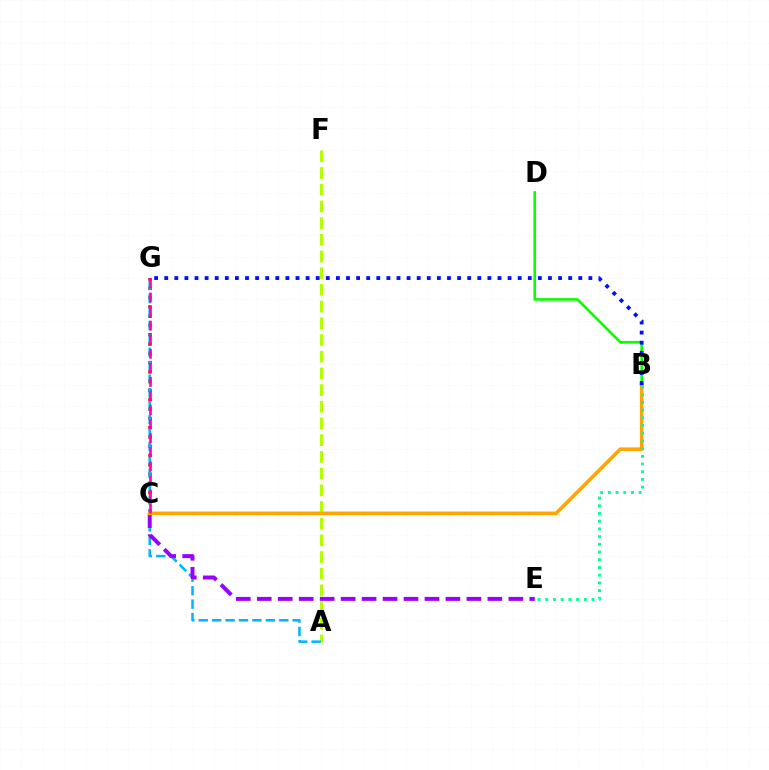{('A', 'F'): [{'color': '#b3ff00', 'line_style': 'dashed', 'thickness': 2.27}], ('C', 'G'): [{'color': '#ff0000', 'line_style': 'dotted', 'thickness': 2.52}, {'color': '#ff00bd', 'line_style': 'dashed', 'thickness': 1.91}], ('A', 'G'): [{'color': '#00b5ff', 'line_style': 'dashed', 'thickness': 1.82}], ('C', 'E'): [{'color': '#9b00ff', 'line_style': 'dashed', 'thickness': 2.85}], ('B', 'C'): [{'color': '#ffa500', 'line_style': 'solid', 'thickness': 2.58}], ('B', 'D'): [{'color': '#08ff00', 'line_style': 'solid', 'thickness': 1.88}], ('B', 'E'): [{'color': '#00ff9d', 'line_style': 'dotted', 'thickness': 2.09}], ('B', 'G'): [{'color': '#0010ff', 'line_style': 'dotted', 'thickness': 2.74}]}